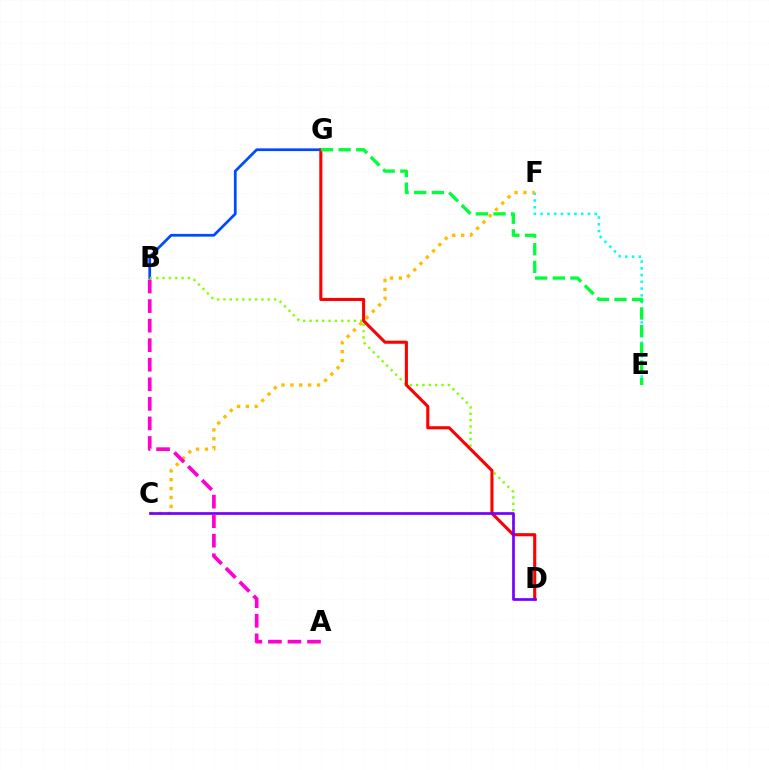{('B', 'G'): [{'color': '#004bff', 'line_style': 'solid', 'thickness': 1.97}], ('B', 'D'): [{'color': '#84ff00', 'line_style': 'dotted', 'thickness': 1.72}], ('E', 'F'): [{'color': '#00fff6', 'line_style': 'dotted', 'thickness': 1.84}], ('D', 'G'): [{'color': '#ff0000', 'line_style': 'solid', 'thickness': 2.22}], ('C', 'F'): [{'color': '#ffbd00', 'line_style': 'dotted', 'thickness': 2.42}], ('C', 'D'): [{'color': '#7200ff', 'line_style': 'solid', 'thickness': 1.94}], ('E', 'G'): [{'color': '#00ff39', 'line_style': 'dashed', 'thickness': 2.4}], ('A', 'B'): [{'color': '#ff00cf', 'line_style': 'dashed', 'thickness': 2.66}]}